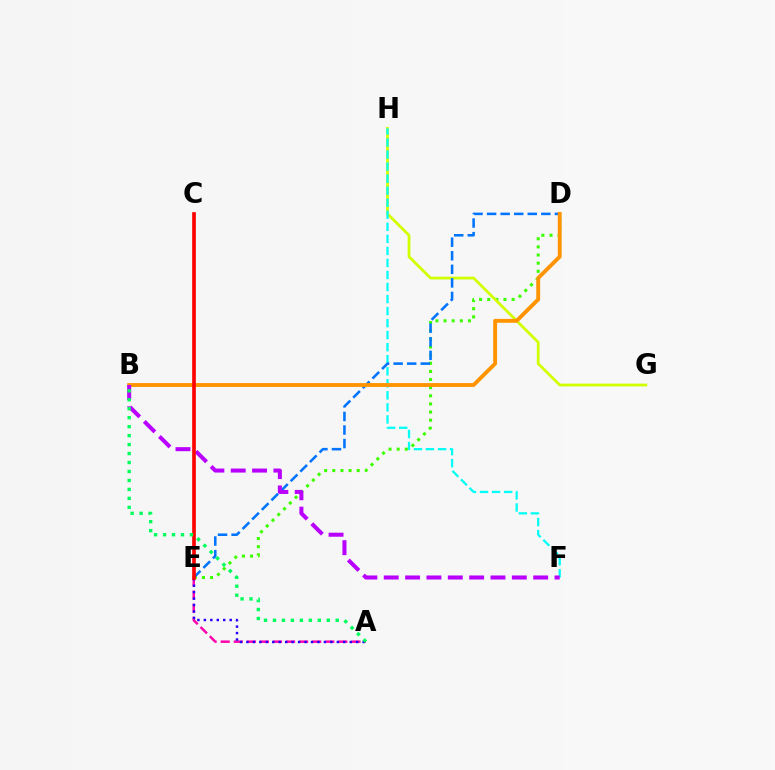{('D', 'E'): [{'color': '#3dff00', 'line_style': 'dotted', 'thickness': 2.21}, {'color': '#0074ff', 'line_style': 'dashed', 'thickness': 1.84}], ('G', 'H'): [{'color': '#d1ff00', 'line_style': 'solid', 'thickness': 2.0}], ('F', 'H'): [{'color': '#00fff6', 'line_style': 'dashed', 'thickness': 1.64}], ('A', 'E'): [{'color': '#ff00ac', 'line_style': 'dashed', 'thickness': 1.78}, {'color': '#2500ff', 'line_style': 'dotted', 'thickness': 1.75}], ('B', 'D'): [{'color': '#ff9400', 'line_style': 'solid', 'thickness': 2.79}], ('B', 'F'): [{'color': '#b900ff', 'line_style': 'dashed', 'thickness': 2.9}], ('C', 'E'): [{'color': '#ff0000', 'line_style': 'solid', 'thickness': 2.63}], ('A', 'B'): [{'color': '#00ff5c', 'line_style': 'dotted', 'thickness': 2.44}]}